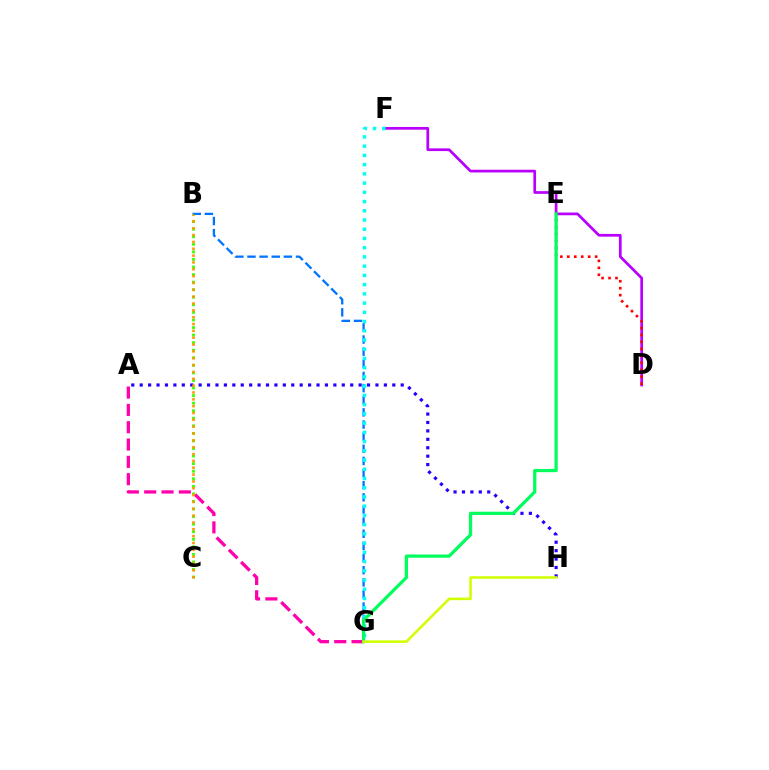{('D', 'F'): [{'color': '#b900ff', 'line_style': 'solid', 'thickness': 1.96}], ('B', 'G'): [{'color': '#0074ff', 'line_style': 'dashed', 'thickness': 1.65}], ('A', 'H'): [{'color': '#2500ff', 'line_style': 'dotted', 'thickness': 2.29}], ('B', 'C'): [{'color': '#3dff00', 'line_style': 'dotted', 'thickness': 2.05}, {'color': '#ff9400', 'line_style': 'dotted', 'thickness': 1.86}], ('A', 'G'): [{'color': '#ff00ac', 'line_style': 'dashed', 'thickness': 2.35}], ('F', 'G'): [{'color': '#00fff6', 'line_style': 'dotted', 'thickness': 2.51}], ('D', 'E'): [{'color': '#ff0000', 'line_style': 'dotted', 'thickness': 1.89}], ('E', 'G'): [{'color': '#00ff5c', 'line_style': 'solid', 'thickness': 2.32}], ('G', 'H'): [{'color': '#d1ff00', 'line_style': 'solid', 'thickness': 1.84}]}